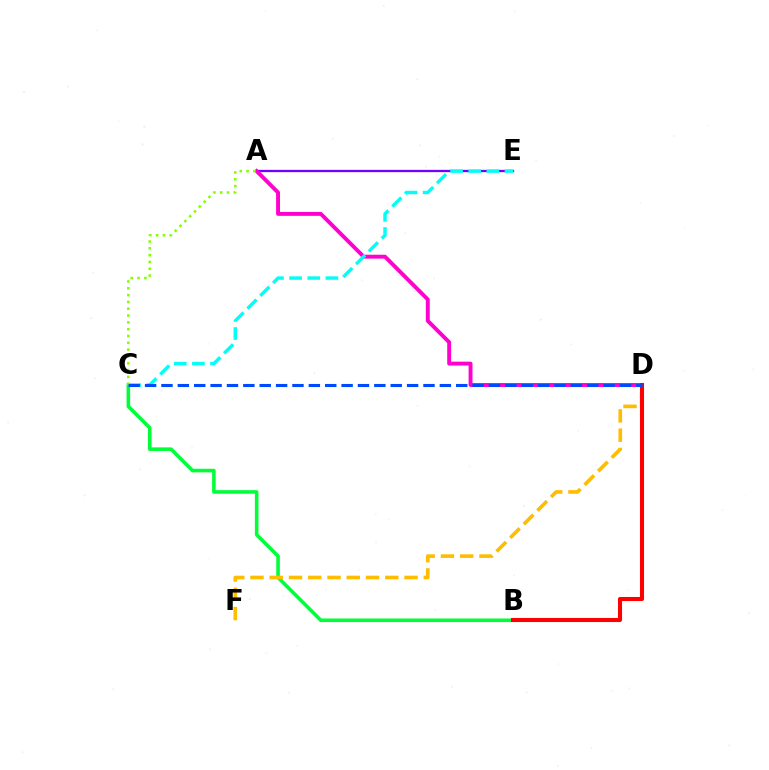{('A', 'E'): [{'color': '#7200ff', 'line_style': 'solid', 'thickness': 1.66}], ('B', 'C'): [{'color': '#00ff39', 'line_style': 'solid', 'thickness': 2.58}], ('D', 'F'): [{'color': '#ffbd00', 'line_style': 'dashed', 'thickness': 2.62}], ('A', 'D'): [{'color': '#ff00cf', 'line_style': 'solid', 'thickness': 2.81}], ('C', 'E'): [{'color': '#00fff6', 'line_style': 'dashed', 'thickness': 2.47}], ('A', 'C'): [{'color': '#84ff00', 'line_style': 'dotted', 'thickness': 1.85}], ('B', 'D'): [{'color': '#ff0000', 'line_style': 'solid', 'thickness': 2.92}], ('C', 'D'): [{'color': '#004bff', 'line_style': 'dashed', 'thickness': 2.22}]}